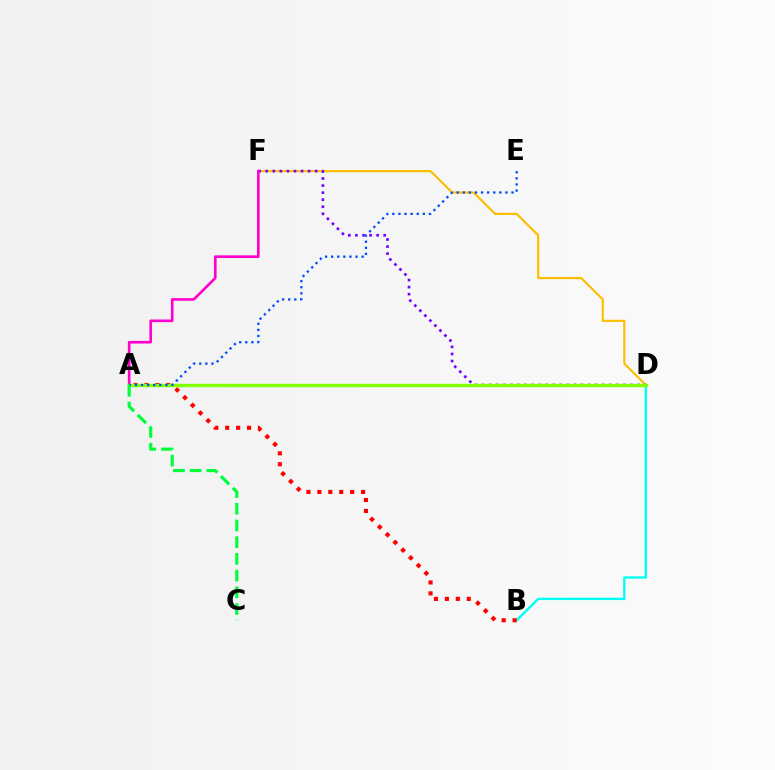{('B', 'D'): [{'color': '#00fff6', 'line_style': 'solid', 'thickness': 1.7}], ('D', 'F'): [{'color': '#ffbd00', 'line_style': 'solid', 'thickness': 1.54}, {'color': '#7200ff', 'line_style': 'dotted', 'thickness': 1.92}], ('A', 'F'): [{'color': '#ff00cf', 'line_style': 'solid', 'thickness': 1.91}], ('A', 'B'): [{'color': '#ff0000', 'line_style': 'dotted', 'thickness': 2.97}], ('A', 'D'): [{'color': '#84ff00', 'line_style': 'solid', 'thickness': 2.44}], ('A', 'E'): [{'color': '#004bff', 'line_style': 'dotted', 'thickness': 1.66}], ('A', 'C'): [{'color': '#00ff39', 'line_style': 'dashed', 'thickness': 2.27}]}